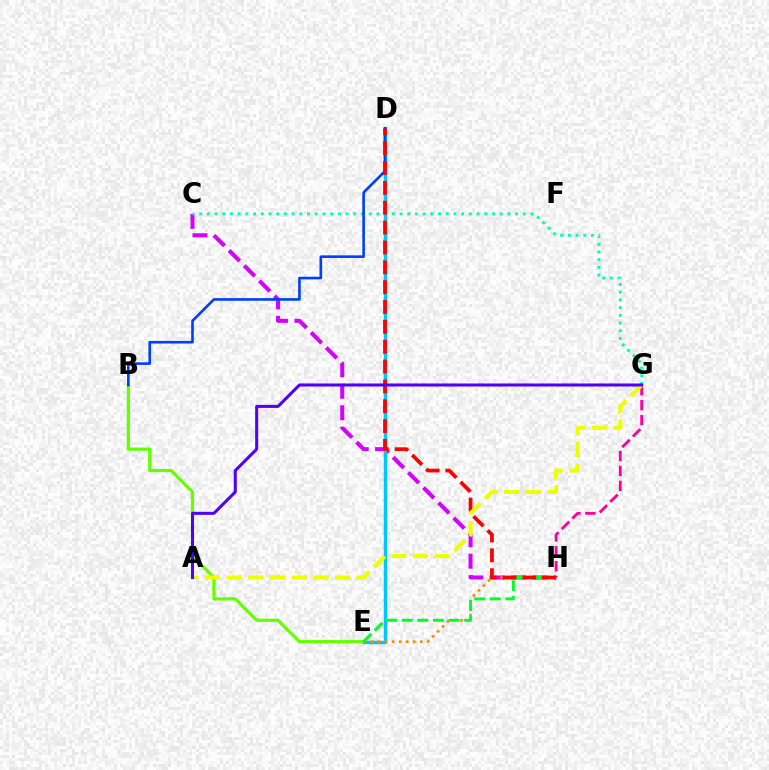{('C', 'H'): [{'color': '#d600ff', 'line_style': 'dashed', 'thickness': 2.91}], ('B', 'E'): [{'color': '#66ff00', 'line_style': 'solid', 'thickness': 2.29}], ('C', 'G'): [{'color': '#00ffaf', 'line_style': 'dotted', 'thickness': 2.09}], ('G', 'H'): [{'color': '#ff00a0', 'line_style': 'dashed', 'thickness': 2.03}], ('D', 'E'): [{'color': '#00c7ff', 'line_style': 'solid', 'thickness': 2.5}], ('E', 'H'): [{'color': '#ff8800', 'line_style': 'dotted', 'thickness': 1.91}, {'color': '#00ff27', 'line_style': 'dashed', 'thickness': 2.12}], ('B', 'D'): [{'color': '#003fff', 'line_style': 'solid', 'thickness': 1.9}], ('D', 'H'): [{'color': '#ff0000', 'line_style': 'dashed', 'thickness': 2.7}], ('A', 'G'): [{'color': '#eeff00', 'line_style': 'dashed', 'thickness': 2.95}, {'color': '#4f00ff', 'line_style': 'solid', 'thickness': 2.18}]}